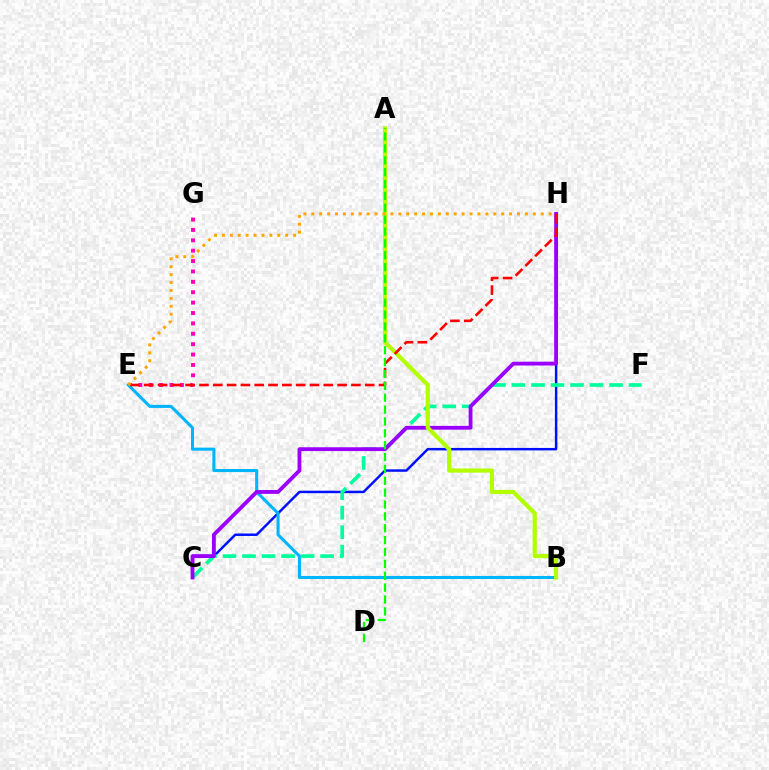{('E', 'G'): [{'color': '#ff00bd', 'line_style': 'dotted', 'thickness': 2.82}], ('C', 'H'): [{'color': '#0010ff', 'line_style': 'solid', 'thickness': 1.78}, {'color': '#9b00ff', 'line_style': 'solid', 'thickness': 2.75}], ('B', 'E'): [{'color': '#00b5ff', 'line_style': 'solid', 'thickness': 2.2}], ('C', 'F'): [{'color': '#00ff9d', 'line_style': 'dashed', 'thickness': 2.65}], ('A', 'B'): [{'color': '#b3ff00', 'line_style': 'solid', 'thickness': 3.0}], ('E', 'H'): [{'color': '#ff0000', 'line_style': 'dashed', 'thickness': 1.88}, {'color': '#ffa500', 'line_style': 'dotted', 'thickness': 2.15}], ('A', 'D'): [{'color': '#08ff00', 'line_style': 'dashed', 'thickness': 1.61}]}